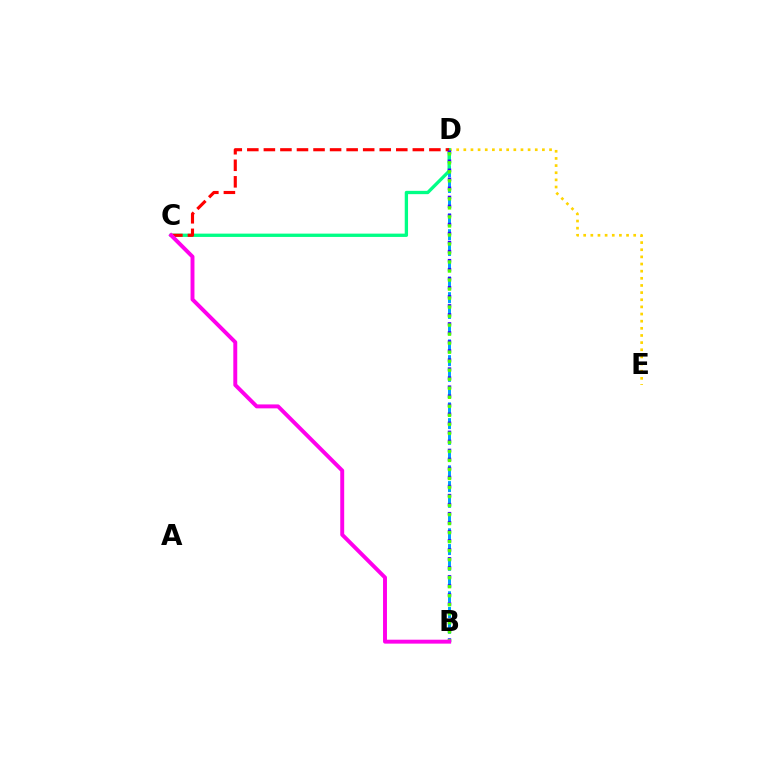{('D', 'E'): [{'color': '#ffd500', 'line_style': 'dotted', 'thickness': 1.94}], ('B', 'D'): [{'color': '#009eff', 'line_style': 'dashed', 'thickness': 2.14}, {'color': '#3700ff', 'line_style': 'dotted', 'thickness': 2.45}, {'color': '#4fff00', 'line_style': 'dotted', 'thickness': 2.45}], ('C', 'D'): [{'color': '#00ff86', 'line_style': 'solid', 'thickness': 2.39}, {'color': '#ff0000', 'line_style': 'dashed', 'thickness': 2.25}], ('B', 'C'): [{'color': '#ff00ed', 'line_style': 'solid', 'thickness': 2.83}]}